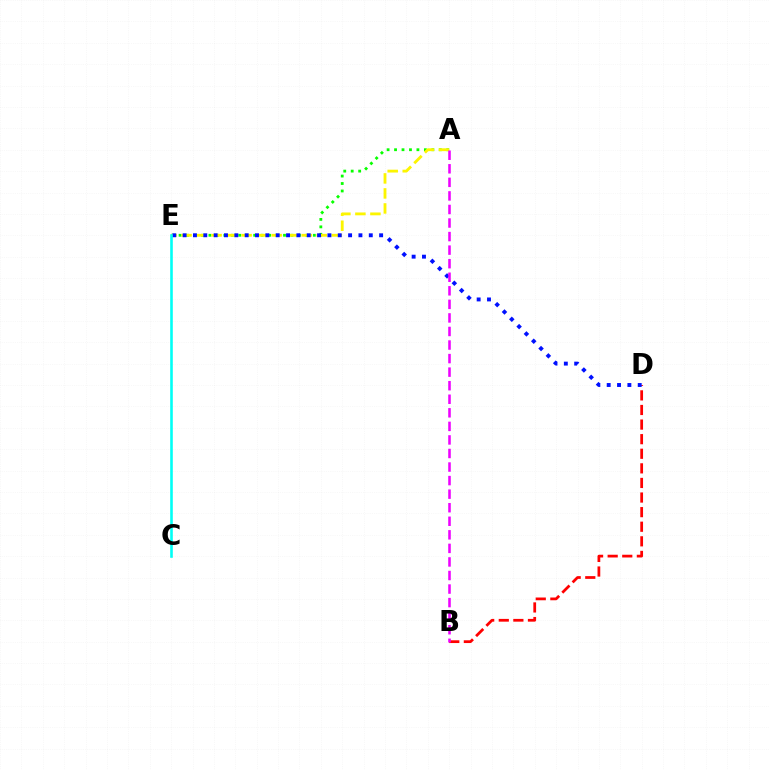{('B', 'D'): [{'color': '#ff0000', 'line_style': 'dashed', 'thickness': 1.98}], ('A', 'E'): [{'color': '#08ff00', 'line_style': 'dotted', 'thickness': 2.03}, {'color': '#fcf500', 'line_style': 'dashed', 'thickness': 2.04}], ('D', 'E'): [{'color': '#0010ff', 'line_style': 'dotted', 'thickness': 2.81}], ('C', 'E'): [{'color': '#00fff6', 'line_style': 'solid', 'thickness': 1.87}], ('A', 'B'): [{'color': '#ee00ff', 'line_style': 'dashed', 'thickness': 1.84}]}